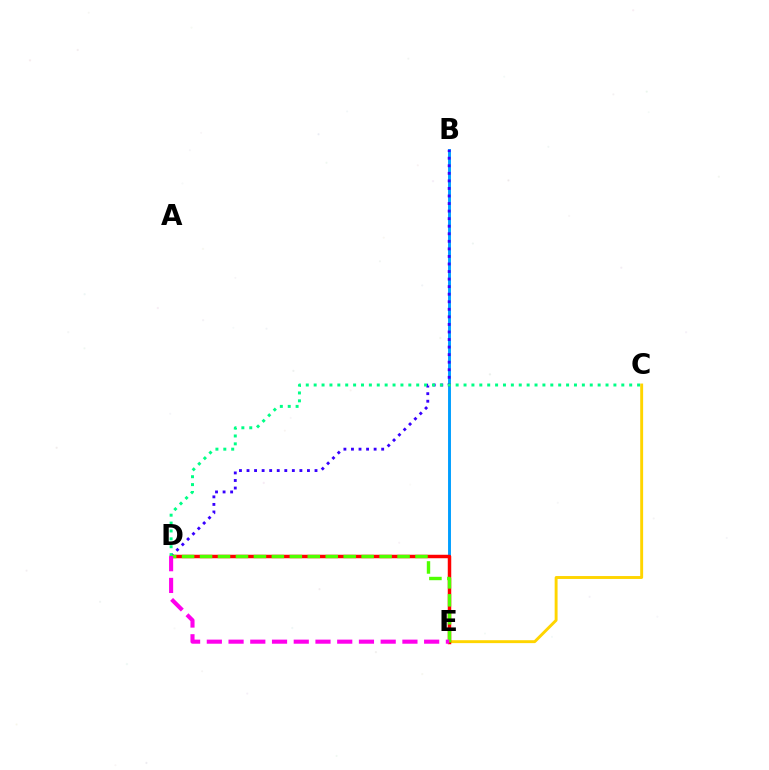{('C', 'E'): [{'color': '#ffd500', 'line_style': 'solid', 'thickness': 2.09}], ('B', 'E'): [{'color': '#009eff', 'line_style': 'solid', 'thickness': 2.1}], ('D', 'E'): [{'color': '#ff0000', 'line_style': 'solid', 'thickness': 2.5}, {'color': '#4fff00', 'line_style': 'dashed', 'thickness': 2.44}, {'color': '#ff00ed', 'line_style': 'dashed', 'thickness': 2.95}], ('B', 'D'): [{'color': '#3700ff', 'line_style': 'dotted', 'thickness': 2.05}], ('C', 'D'): [{'color': '#00ff86', 'line_style': 'dotted', 'thickness': 2.14}]}